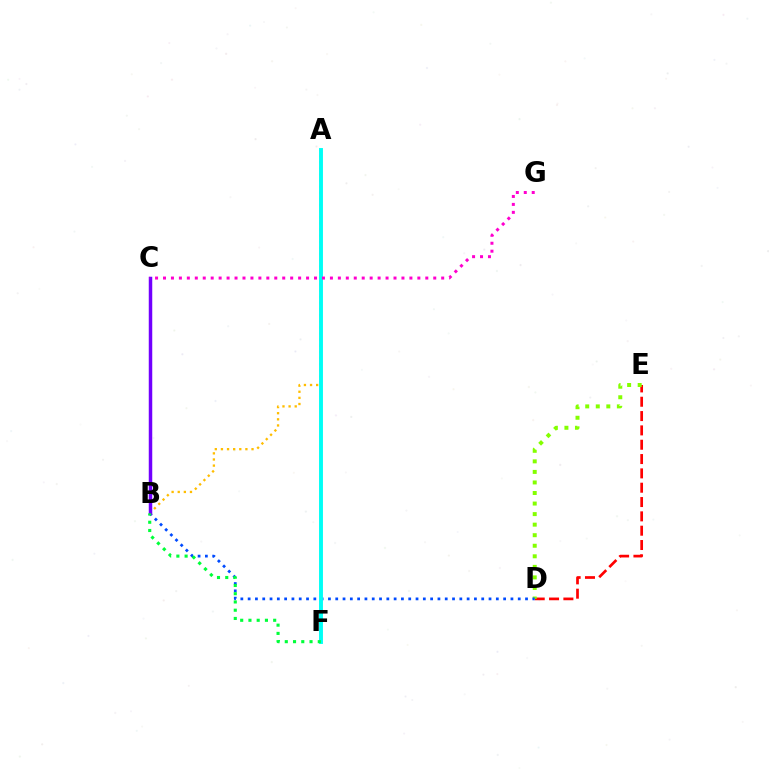{('D', 'E'): [{'color': '#ff0000', 'line_style': 'dashed', 'thickness': 1.95}, {'color': '#84ff00', 'line_style': 'dotted', 'thickness': 2.87}], ('B', 'D'): [{'color': '#004bff', 'line_style': 'dotted', 'thickness': 1.98}], ('A', 'B'): [{'color': '#ffbd00', 'line_style': 'dotted', 'thickness': 1.66}], ('A', 'F'): [{'color': '#00fff6', 'line_style': 'solid', 'thickness': 2.81}], ('B', 'C'): [{'color': '#7200ff', 'line_style': 'solid', 'thickness': 2.51}], ('B', 'F'): [{'color': '#00ff39', 'line_style': 'dotted', 'thickness': 2.24}], ('C', 'G'): [{'color': '#ff00cf', 'line_style': 'dotted', 'thickness': 2.16}]}